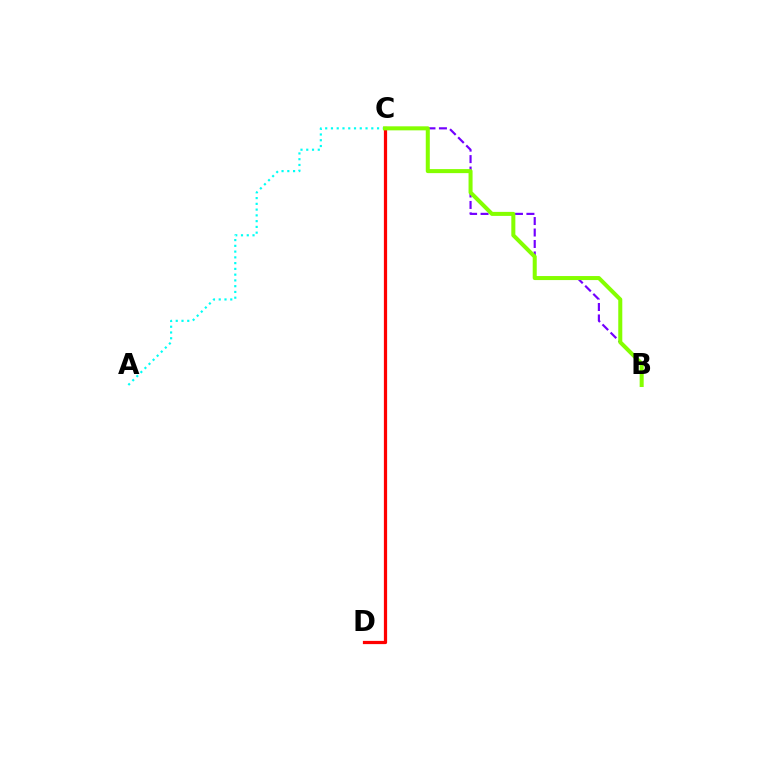{('B', 'C'): [{'color': '#7200ff', 'line_style': 'dashed', 'thickness': 1.56}, {'color': '#84ff00', 'line_style': 'solid', 'thickness': 2.9}], ('C', 'D'): [{'color': '#ff0000', 'line_style': 'solid', 'thickness': 2.32}], ('A', 'C'): [{'color': '#00fff6', 'line_style': 'dotted', 'thickness': 1.57}]}